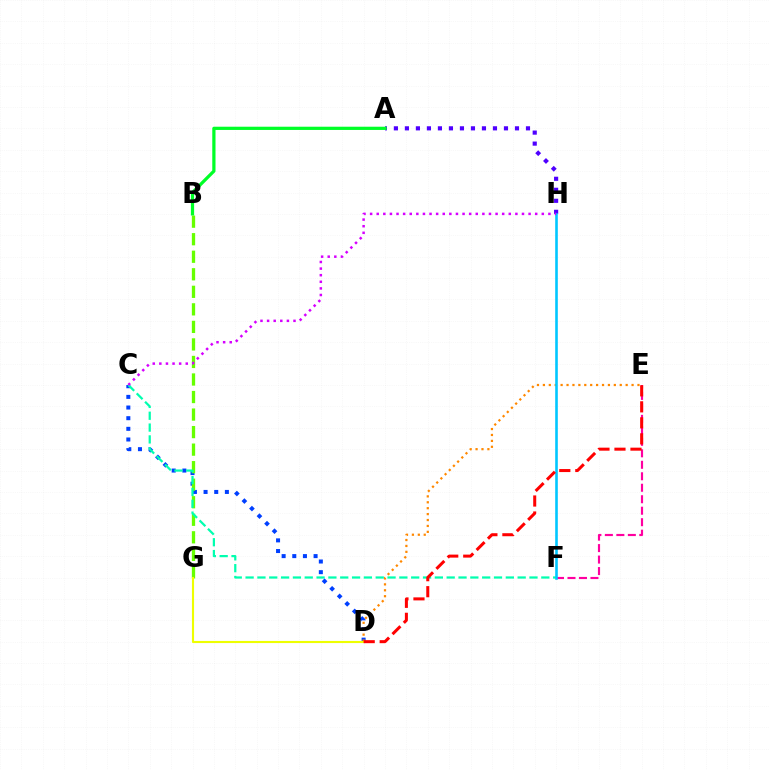{('C', 'D'): [{'color': '#003fff', 'line_style': 'dotted', 'thickness': 2.89}], ('B', 'G'): [{'color': '#66ff00', 'line_style': 'dashed', 'thickness': 2.38}], ('A', 'H'): [{'color': '#4f00ff', 'line_style': 'dotted', 'thickness': 2.99}], ('D', 'E'): [{'color': '#ff8800', 'line_style': 'dotted', 'thickness': 1.61}, {'color': '#ff0000', 'line_style': 'dashed', 'thickness': 2.17}], ('C', 'F'): [{'color': '#00ffaf', 'line_style': 'dashed', 'thickness': 1.61}], ('D', 'G'): [{'color': '#eeff00', 'line_style': 'solid', 'thickness': 1.53}], ('A', 'B'): [{'color': '#00ff27', 'line_style': 'solid', 'thickness': 2.33}], ('E', 'F'): [{'color': '#ff00a0', 'line_style': 'dashed', 'thickness': 1.56}], ('F', 'H'): [{'color': '#00c7ff', 'line_style': 'solid', 'thickness': 1.88}], ('C', 'H'): [{'color': '#d600ff', 'line_style': 'dotted', 'thickness': 1.79}]}